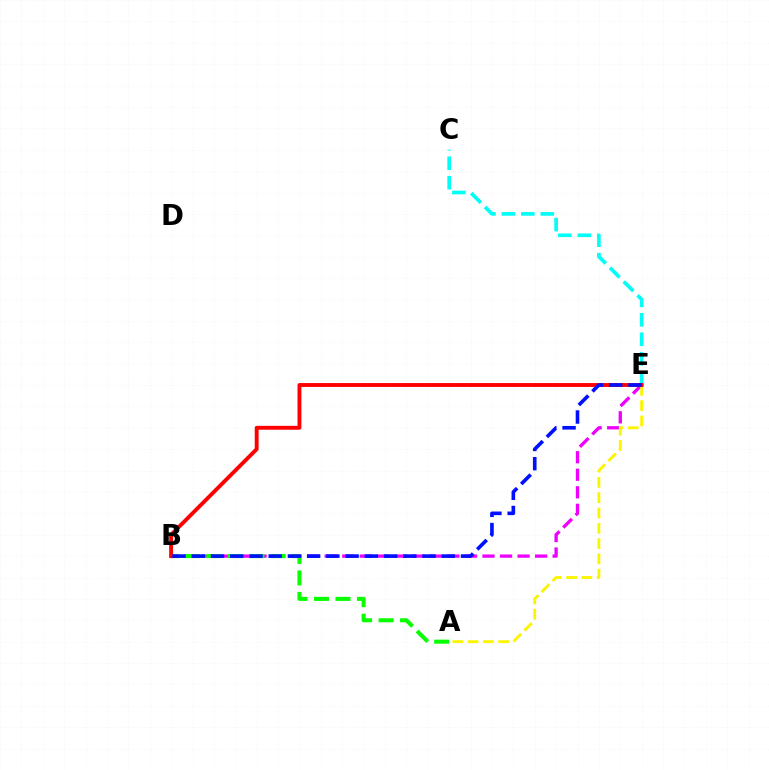{('C', 'E'): [{'color': '#00fff6', 'line_style': 'dashed', 'thickness': 2.64}], ('B', 'E'): [{'color': '#ee00ff', 'line_style': 'dashed', 'thickness': 2.38}, {'color': '#ff0000', 'line_style': 'solid', 'thickness': 2.79}, {'color': '#0010ff', 'line_style': 'dashed', 'thickness': 2.61}], ('A', 'E'): [{'color': '#fcf500', 'line_style': 'dashed', 'thickness': 2.08}], ('A', 'B'): [{'color': '#08ff00', 'line_style': 'dashed', 'thickness': 2.92}]}